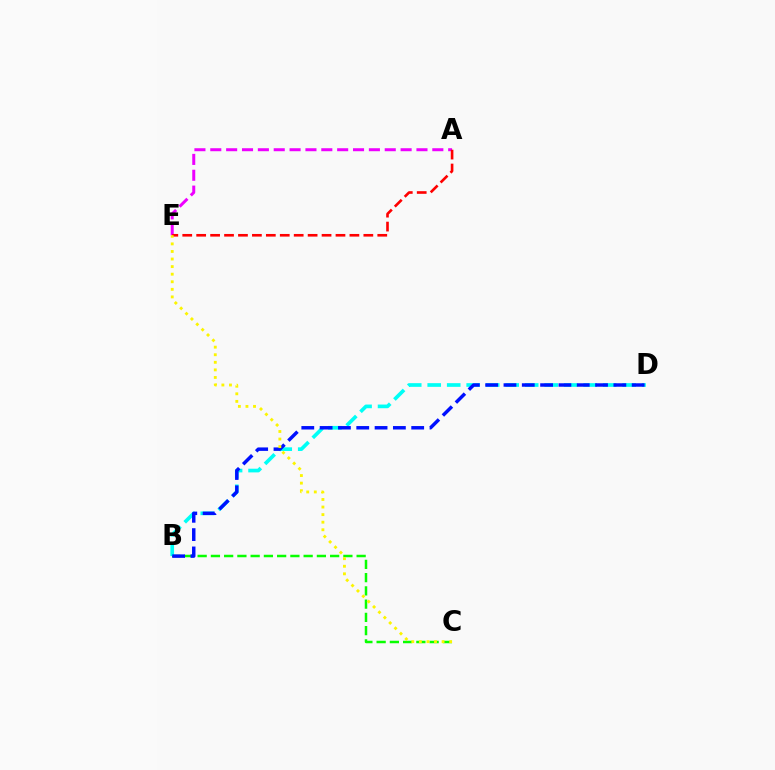{('A', 'E'): [{'color': '#ee00ff', 'line_style': 'dashed', 'thickness': 2.15}, {'color': '#ff0000', 'line_style': 'dashed', 'thickness': 1.89}], ('B', 'C'): [{'color': '#08ff00', 'line_style': 'dashed', 'thickness': 1.8}], ('B', 'D'): [{'color': '#00fff6', 'line_style': 'dashed', 'thickness': 2.65}, {'color': '#0010ff', 'line_style': 'dashed', 'thickness': 2.49}], ('C', 'E'): [{'color': '#fcf500', 'line_style': 'dotted', 'thickness': 2.06}]}